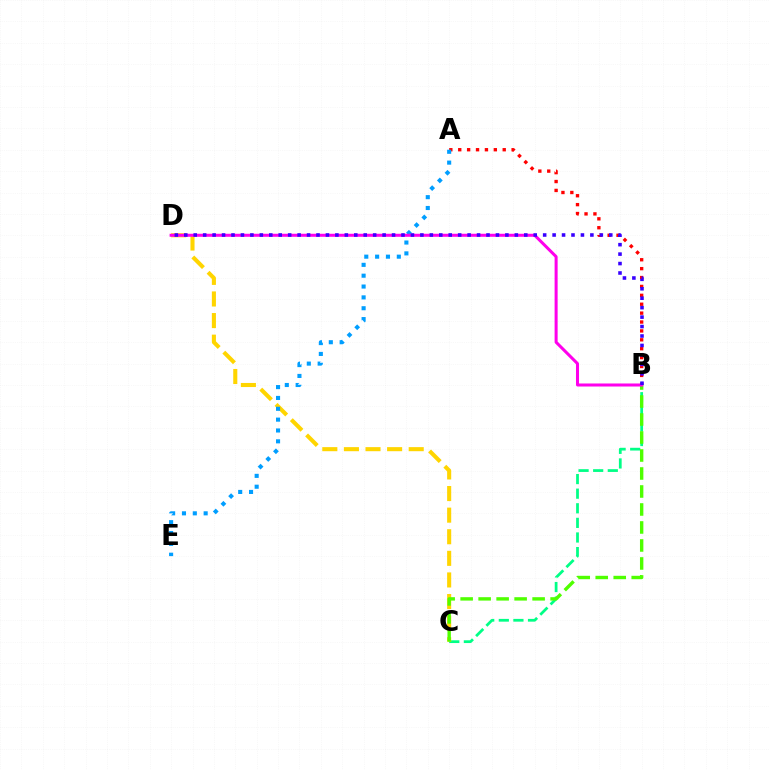{('A', 'B'): [{'color': '#ff0000', 'line_style': 'dotted', 'thickness': 2.42}], ('B', 'C'): [{'color': '#00ff86', 'line_style': 'dashed', 'thickness': 1.98}, {'color': '#4fff00', 'line_style': 'dashed', 'thickness': 2.44}], ('C', 'D'): [{'color': '#ffd500', 'line_style': 'dashed', 'thickness': 2.93}], ('A', 'E'): [{'color': '#009eff', 'line_style': 'dotted', 'thickness': 2.95}], ('B', 'D'): [{'color': '#ff00ed', 'line_style': 'solid', 'thickness': 2.18}, {'color': '#3700ff', 'line_style': 'dotted', 'thickness': 2.57}]}